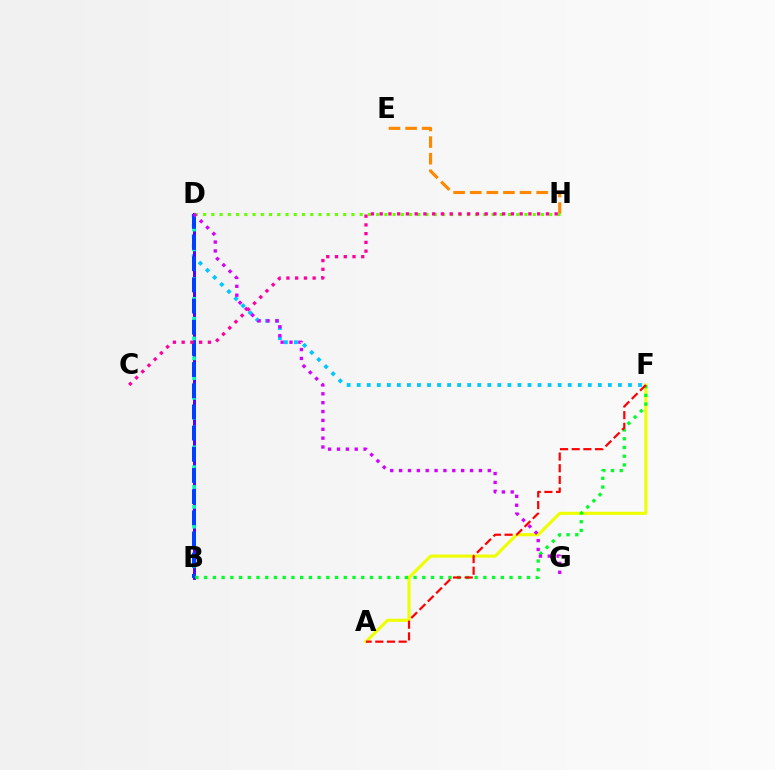{('A', 'F'): [{'color': '#eeff00', 'line_style': 'solid', 'thickness': 2.23}, {'color': '#ff0000', 'line_style': 'dashed', 'thickness': 1.59}], ('D', 'F'): [{'color': '#00c7ff', 'line_style': 'dotted', 'thickness': 2.73}], ('B', 'D'): [{'color': '#4f00ff', 'line_style': 'solid', 'thickness': 2.13}, {'color': '#00ffaf', 'line_style': 'dotted', 'thickness': 2.69}, {'color': '#003fff', 'line_style': 'dashed', 'thickness': 2.88}], ('E', 'H'): [{'color': '#ff8800', 'line_style': 'dashed', 'thickness': 2.26}], ('D', 'H'): [{'color': '#66ff00', 'line_style': 'dotted', 'thickness': 2.24}], ('B', 'F'): [{'color': '#00ff27', 'line_style': 'dotted', 'thickness': 2.37}], ('D', 'G'): [{'color': '#d600ff', 'line_style': 'dotted', 'thickness': 2.41}], ('C', 'H'): [{'color': '#ff00a0', 'line_style': 'dotted', 'thickness': 2.38}]}